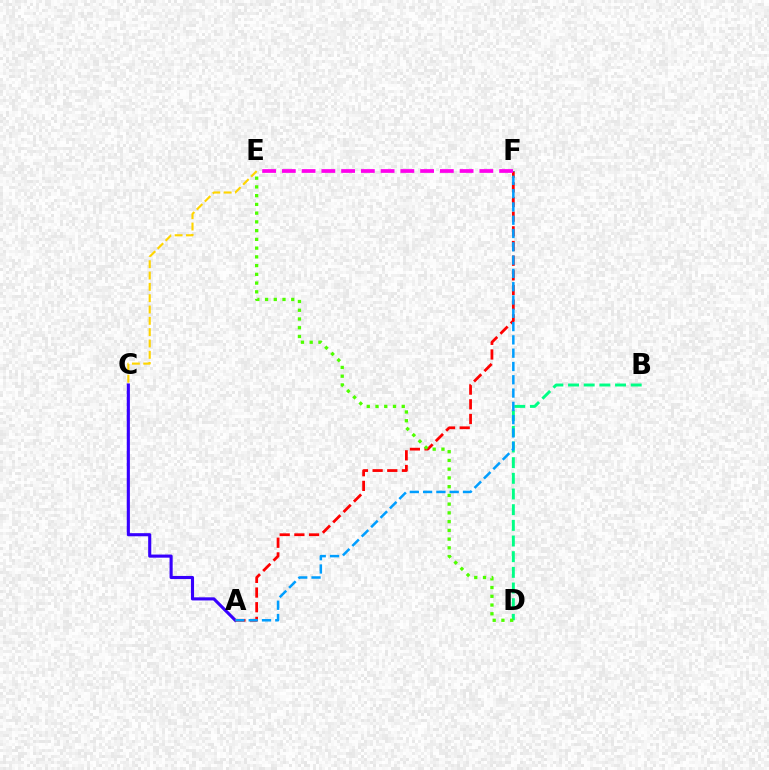{('A', 'C'): [{'color': '#3700ff', 'line_style': 'solid', 'thickness': 2.24}], ('B', 'D'): [{'color': '#00ff86', 'line_style': 'dashed', 'thickness': 2.13}], ('A', 'F'): [{'color': '#ff0000', 'line_style': 'dashed', 'thickness': 1.99}, {'color': '#009eff', 'line_style': 'dashed', 'thickness': 1.81}], ('C', 'E'): [{'color': '#ffd500', 'line_style': 'dashed', 'thickness': 1.54}], ('D', 'E'): [{'color': '#4fff00', 'line_style': 'dotted', 'thickness': 2.38}], ('E', 'F'): [{'color': '#ff00ed', 'line_style': 'dashed', 'thickness': 2.68}]}